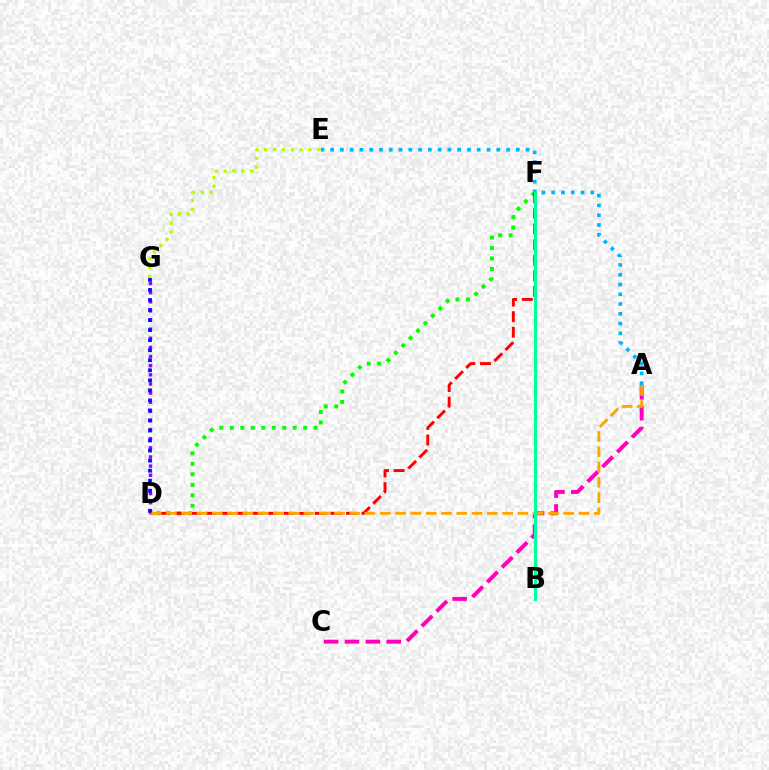{('A', 'E'): [{'color': '#00b5ff', 'line_style': 'dotted', 'thickness': 2.66}], ('D', 'F'): [{'color': '#08ff00', 'line_style': 'dotted', 'thickness': 2.85}, {'color': '#ff0000', 'line_style': 'dashed', 'thickness': 2.12}], ('E', 'G'): [{'color': '#b3ff00', 'line_style': 'dotted', 'thickness': 2.4}], ('A', 'C'): [{'color': '#ff00bd', 'line_style': 'dashed', 'thickness': 2.84}], ('D', 'G'): [{'color': '#9b00ff', 'line_style': 'dotted', 'thickness': 2.48}, {'color': '#0010ff', 'line_style': 'dotted', 'thickness': 2.73}], ('A', 'D'): [{'color': '#ffa500', 'line_style': 'dashed', 'thickness': 2.08}], ('B', 'F'): [{'color': '#00ff9d', 'line_style': 'solid', 'thickness': 2.23}]}